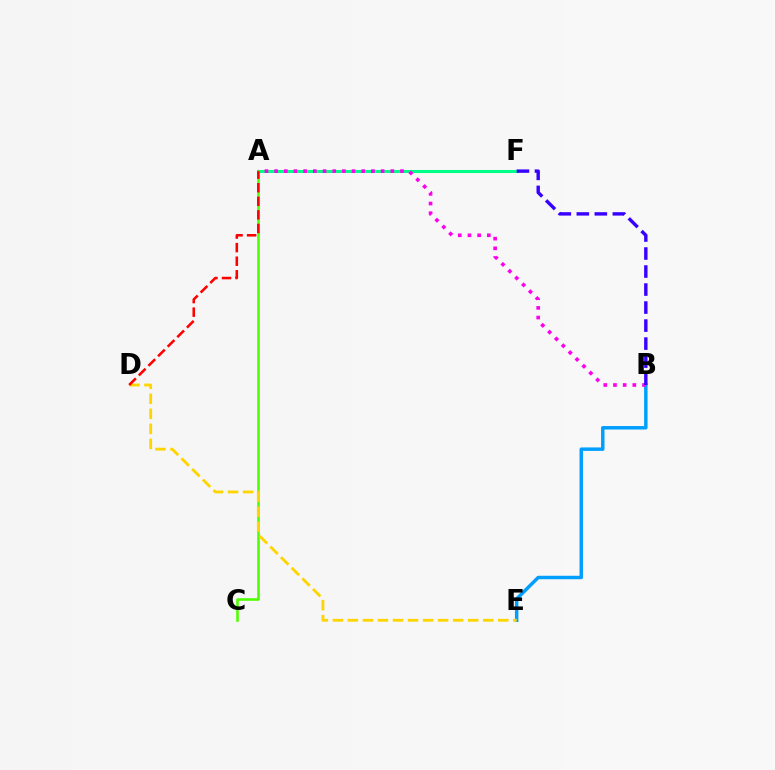{('A', 'F'): [{'color': '#00ff86', 'line_style': 'solid', 'thickness': 2.19}], ('B', 'E'): [{'color': '#009eff', 'line_style': 'solid', 'thickness': 2.49}], ('A', 'B'): [{'color': '#ff00ed', 'line_style': 'dotted', 'thickness': 2.63}], ('B', 'F'): [{'color': '#3700ff', 'line_style': 'dashed', 'thickness': 2.45}], ('A', 'C'): [{'color': '#4fff00', 'line_style': 'solid', 'thickness': 1.86}], ('D', 'E'): [{'color': '#ffd500', 'line_style': 'dashed', 'thickness': 2.04}], ('A', 'D'): [{'color': '#ff0000', 'line_style': 'dashed', 'thickness': 1.84}]}